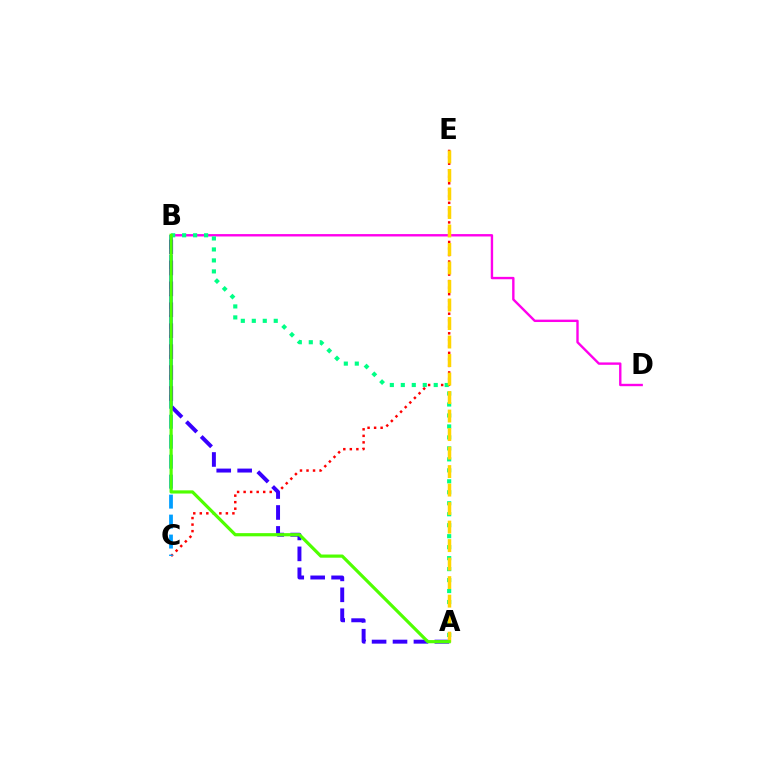{('C', 'E'): [{'color': '#ff0000', 'line_style': 'dotted', 'thickness': 1.77}], ('B', 'C'): [{'color': '#009eff', 'line_style': 'dashed', 'thickness': 2.71}], ('B', 'D'): [{'color': '#ff00ed', 'line_style': 'solid', 'thickness': 1.72}], ('A', 'B'): [{'color': '#3700ff', 'line_style': 'dashed', 'thickness': 2.84}, {'color': '#00ff86', 'line_style': 'dotted', 'thickness': 2.98}, {'color': '#4fff00', 'line_style': 'solid', 'thickness': 2.29}], ('A', 'E'): [{'color': '#ffd500', 'line_style': 'dashed', 'thickness': 2.51}]}